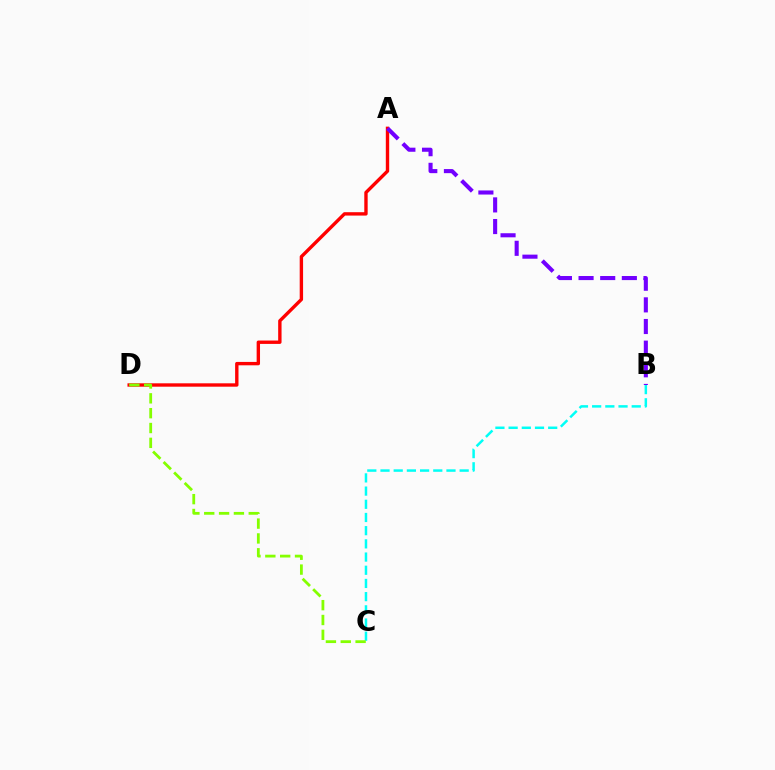{('A', 'D'): [{'color': '#ff0000', 'line_style': 'solid', 'thickness': 2.43}], ('B', 'C'): [{'color': '#00fff6', 'line_style': 'dashed', 'thickness': 1.79}], ('A', 'B'): [{'color': '#7200ff', 'line_style': 'dashed', 'thickness': 2.94}], ('C', 'D'): [{'color': '#84ff00', 'line_style': 'dashed', 'thickness': 2.02}]}